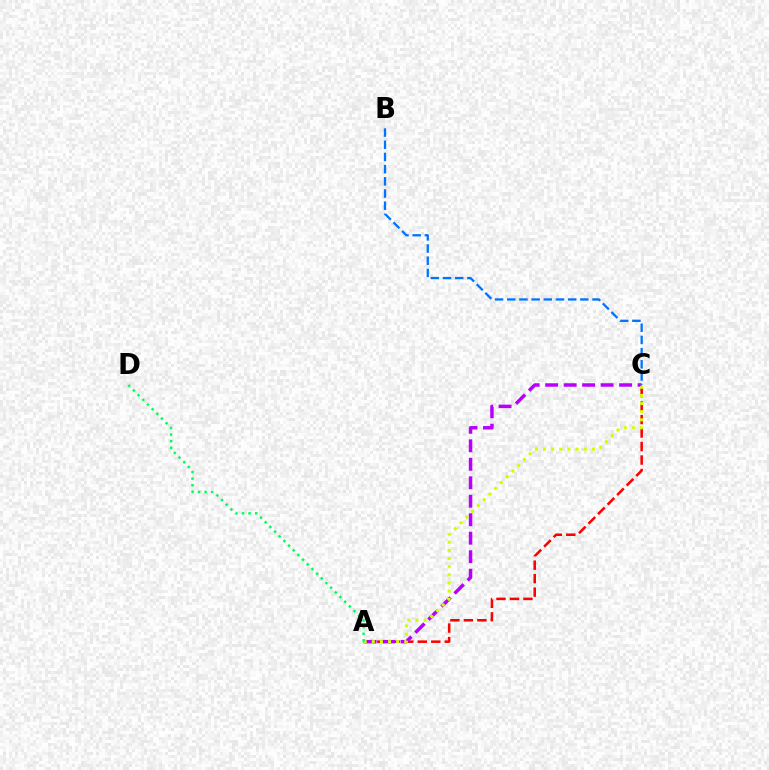{('A', 'C'): [{'color': '#ff0000', 'line_style': 'dashed', 'thickness': 1.83}, {'color': '#b900ff', 'line_style': 'dashed', 'thickness': 2.51}, {'color': '#d1ff00', 'line_style': 'dotted', 'thickness': 2.21}], ('B', 'C'): [{'color': '#0074ff', 'line_style': 'dashed', 'thickness': 1.66}], ('A', 'D'): [{'color': '#00ff5c', 'line_style': 'dotted', 'thickness': 1.8}]}